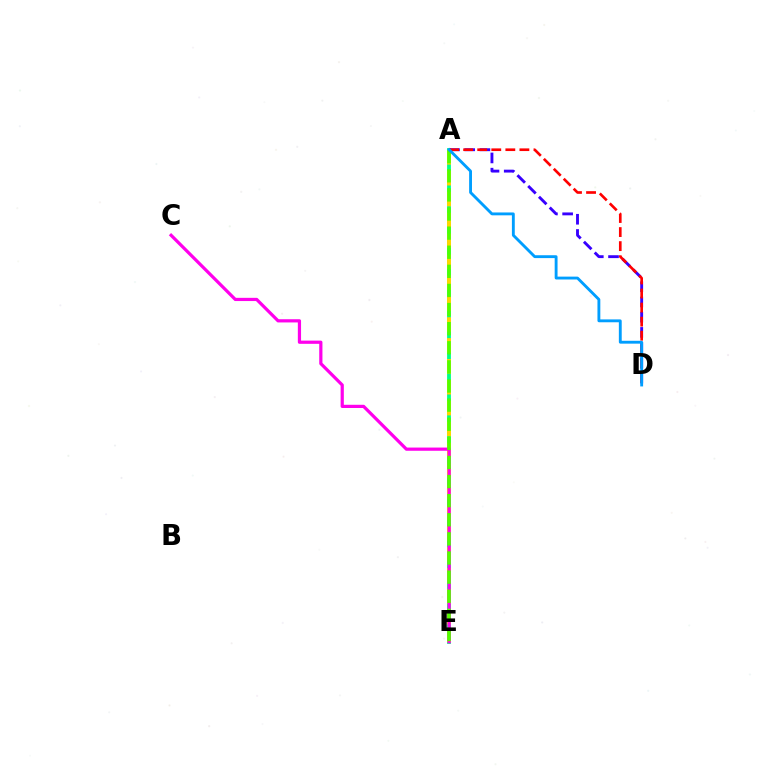{('A', 'E'): [{'color': '#00ff86', 'line_style': 'solid', 'thickness': 2.74}, {'color': '#ffd500', 'line_style': 'dashed', 'thickness': 2.84}, {'color': '#4fff00', 'line_style': 'dashed', 'thickness': 2.6}], ('A', 'D'): [{'color': '#3700ff', 'line_style': 'dashed', 'thickness': 2.07}, {'color': '#ff0000', 'line_style': 'dashed', 'thickness': 1.91}, {'color': '#009eff', 'line_style': 'solid', 'thickness': 2.06}], ('C', 'E'): [{'color': '#ff00ed', 'line_style': 'solid', 'thickness': 2.31}]}